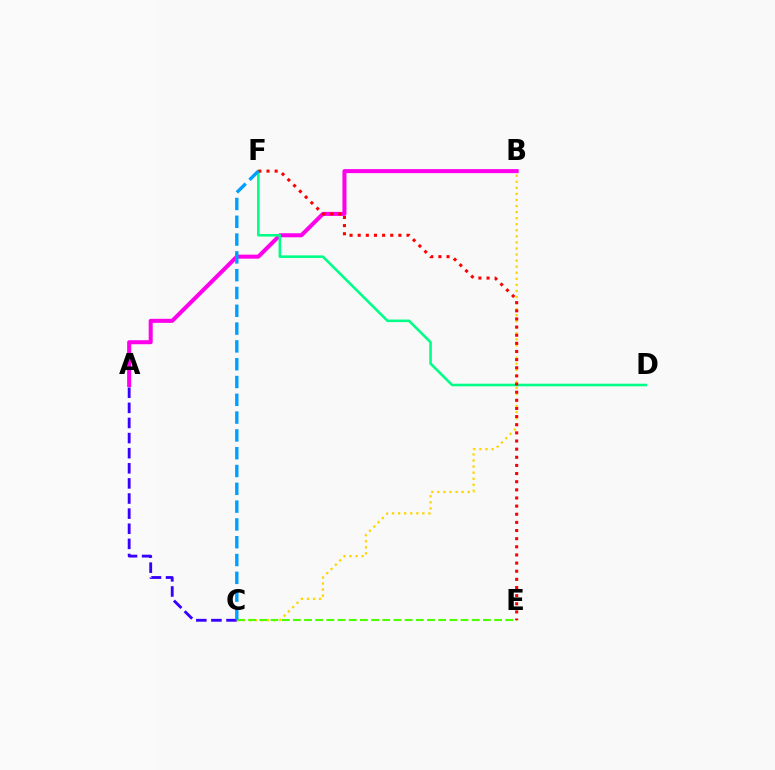{('A', 'C'): [{'color': '#3700ff', 'line_style': 'dashed', 'thickness': 2.05}], ('B', 'C'): [{'color': '#ffd500', 'line_style': 'dotted', 'thickness': 1.65}], ('A', 'B'): [{'color': '#ff00ed', 'line_style': 'solid', 'thickness': 2.9}], ('D', 'F'): [{'color': '#00ff86', 'line_style': 'solid', 'thickness': 1.86}], ('C', 'E'): [{'color': '#4fff00', 'line_style': 'dashed', 'thickness': 1.52}], ('E', 'F'): [{'color': '#ff0000', 'line_style': 'dotted', 'thickness': 2.21}], ('C', 'F'): [{'color': '#009eff', 'line_style': 'dashed', 'thickness': 2.42}]}